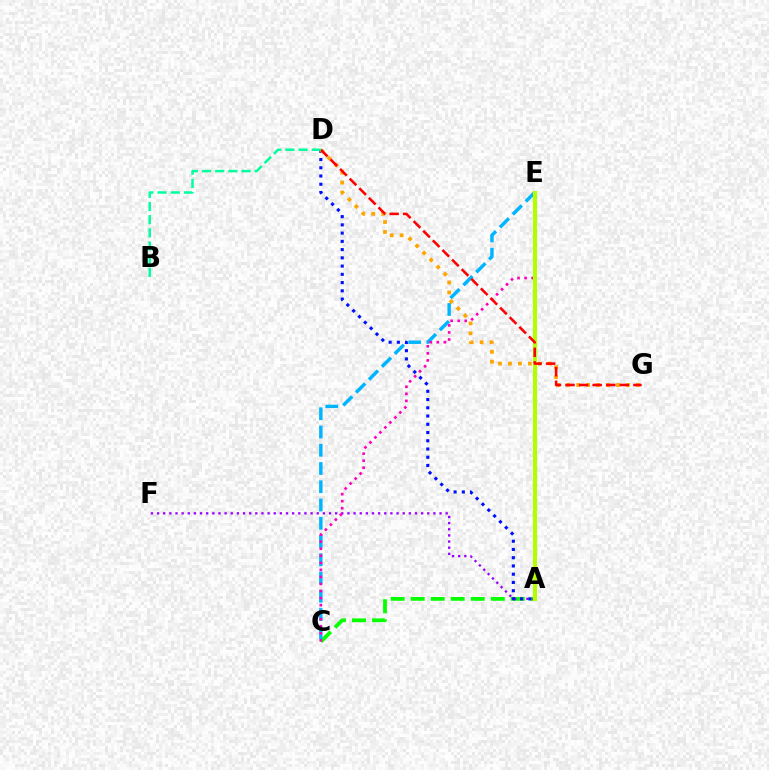{('A', 'C'): [{'color': '#08ff00', 'line_style': 'dashed', 'thickness': 2.72}], ('A', 'F'): [{'color': '#9b00ff', 'line_style': 'dotted', 'thickness': 1.67}], ('C', 'E'): [{'color': '#00b5ff', 'line_style': 'dashed', 'thickness': 2.48}, {'color': '#ff00bd', 'line_style': 'dotted', 'thickness': 1.92}], ('A', 'D'): [{'color': '#0010ff', 'line_style': 'dotted', 'thickness': 2.24}], ('D', 'G'): [{'color': '#ffa500', 'line_style': 'dotted', 'thickness': 2.71}, {'color': '#ff0000', 'line_style': 'dashed', 'thickness': 1.85}], ('A', 'E'): [{'color': '#b3ff00', 'line_style': 'solid', 'thickness': 2.93}], ('B', 'D'): [{'color': '#00ff9d', 'line_style': 'dashed', 'thickness': 1.79}]}